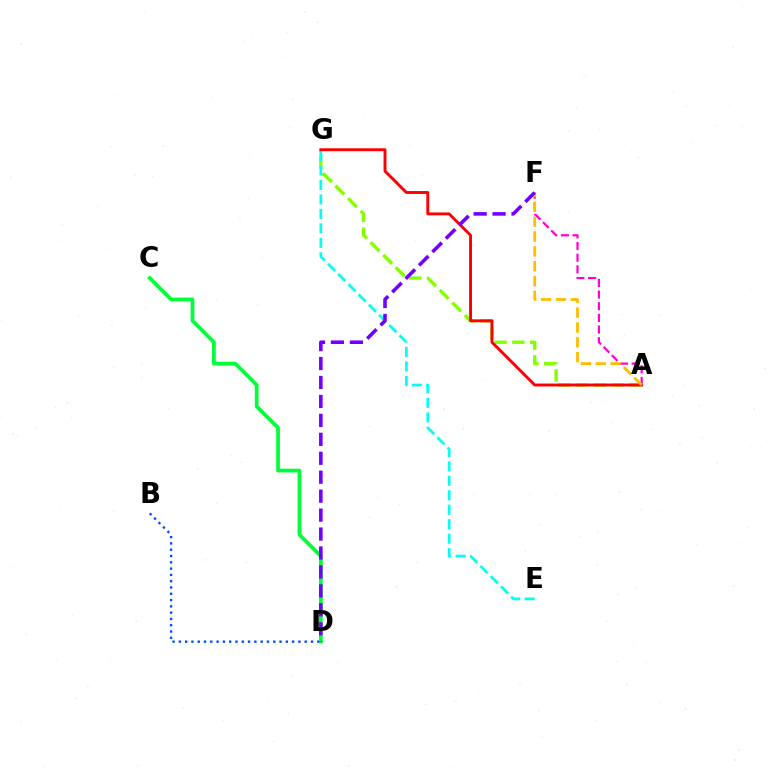{('A', 'G'): [{'color': '#84ff00', 'line_style': 'dashed', 'thickness': 2.41}, {'color': '#ff0000', 'line_style': 'solid', 'thickness': 2.09}], ('E', 'G'): [{'color': '#00fff6', 'line_style': 'dashed', 'thickness': 1.96}], ('B', 'D'): [{'color': '#004bff', 'line_style': 'dotted', 'thickness': 1.71}], ('C', 'D'): [{'color': '#00ff39', 'line_style': 'solid', 'thickness': 2.69}], ('A', 'F'): [{'color': '#ff00cf', 'line_style': 'dashed', 'thickness': 1.58}, {'color': '#ffbd00', 'line_style': 'dashed', 'thickness': 2.02}], ('D', 'F'): [{'color': '#7200ff', 'line_style': 'dashed', 'thickness': 2.57}]}